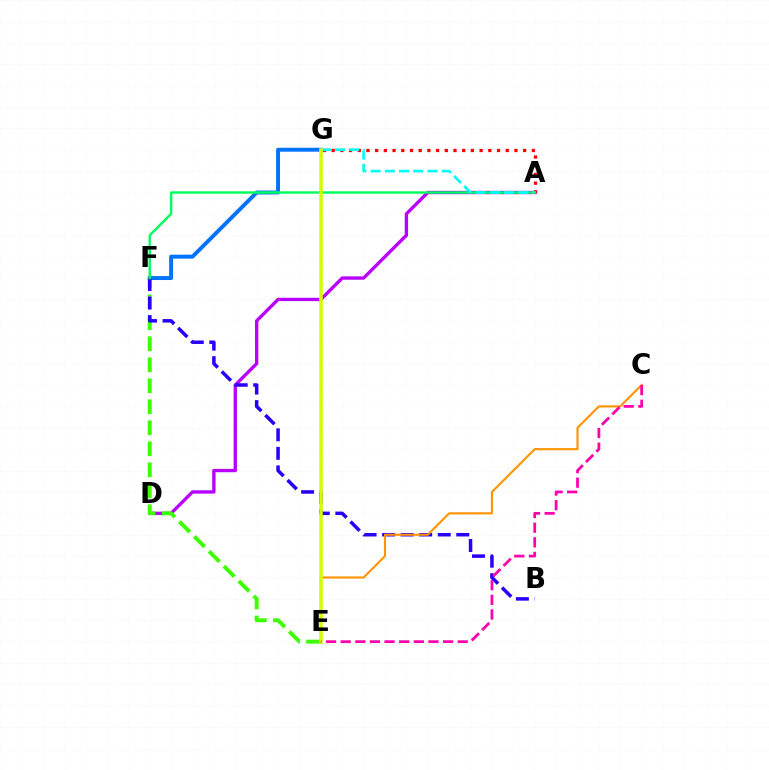{('A', 'D'): [{'color': '#b900ff', 'line_style': 'solid', 'thickness': 2.41}], ('E', 'F'): [{'color': '#3dff00', 'line_style': 'dashed', 'thickness': 2.85}], ('F', 'G'): [{'color': '#0074ff', 'line_style': 'solid', 'thickness': 2.84}], ('A', 'G'): [{'color': '#ff0000', 'line_style': 'dotted', 'thickness': 2.36}, {'color': '#00fff6', 'line_style': 'dashed', 'thickness': 1.93}], ('B', 'F'): [{'color': '#2500ff', 'line_style': 'dashed', 'thickness': 2.52}], ('C', 'E'): [{'color': '#ff9400', 'line_style': 'solid', 'thickness': 1.53}, {'color': '#ff00ac', 'line_style': 'dashed', 'thickness': 1.99}], ('A', 'F'): [{'color': '#00ff5c', 'line_style': 'solid', 'thickness': 1.72}], ('E', 'G'): [{'color': '#d1ff00', 'line_style': 'solid', 'thickness': 2.55}]}